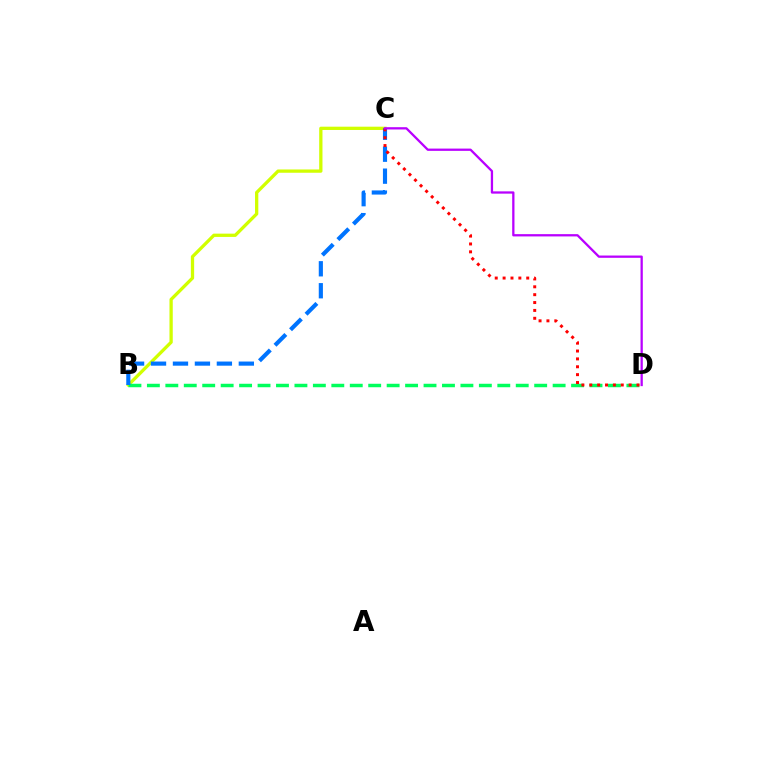{('B', 'C'): [{'color': '#d1ff00', 'line_style': 'solid', 'thickness': 2.37}, {'color': '#0074ff', 'line_style': 'dashed', 'thickness': 2.98}], ('B', 'D'): [{'color': '#00ff5c', 'line_style': 'dashed', 'thickness': 2.51}], ('C', 'D'): [{'color': '#ff0000', 'line_style': 'dotted', 'thickness': 2.14}, {'color': '#b900ff', 'line_style': 'solid', 'thickness': 1.64}]}